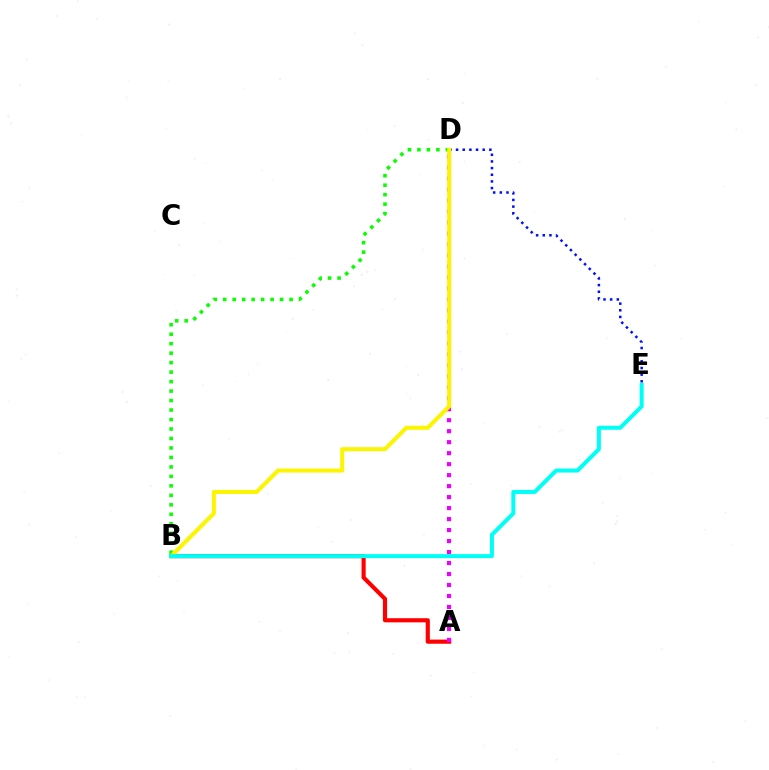{('A', 'B'): [{'color': '#ff0000', 'line_style': 'solid', 'thickness': 2.98}], ('D', 'E'): [{'color': '#0010ff', 'line_style': 'dotted', 'thickness': 1.81}], ('B', 'D'): [{'color': '#08ff00', 'line_style': 'dotted', 'thickness': 2.58}, {'color': '#fcf500', 'line_style': 'solid', 'thickness': 2.89}], ('A', 'D'): [{'color': '#ee00ff', 'line_style': 'dotted', 'thickness': 2.98}], ('B', 'E'): [{'color': '#00fff6', 'line_style': 'solid', 'thickness': 2.88}]}